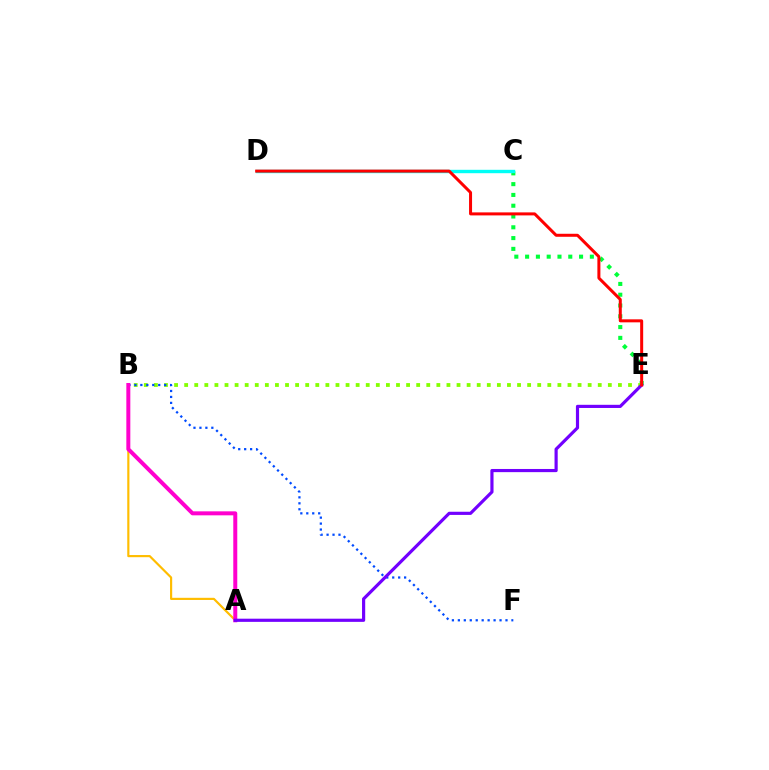{('C', 'E'): [{'color': '#00ff39', 'line_style': 'dotted', 'thickness': 2.93}], ('A', 'B'): [{'color': '#ffbd00', 'line_style': 'solid', 'thickness': 1.56}, {'color': '#ff00cf', 'line_style': 'solid', 'thickness': 2.87}], ('C', 'D'): [{'color': '#00fff6', 'line_style': 'solid', 'thickness': 2.45}], ('B', 'E'): [{'color': '#84ff00', 'line_style': 'dotted', 'thickness': 2.74}], ('B', 'F'): [{'color': '#004bff', 'line_style': 'dotted', 'thickness': 1.62}], ('A', 'E'): [{'color': '#7200ff', 'line_style': 'solid', 'thickness': 2.28}], ('D', 'E'): [{'color': '#ff0000', 'line_style': 'solid', 'thickness': 2.17}]}